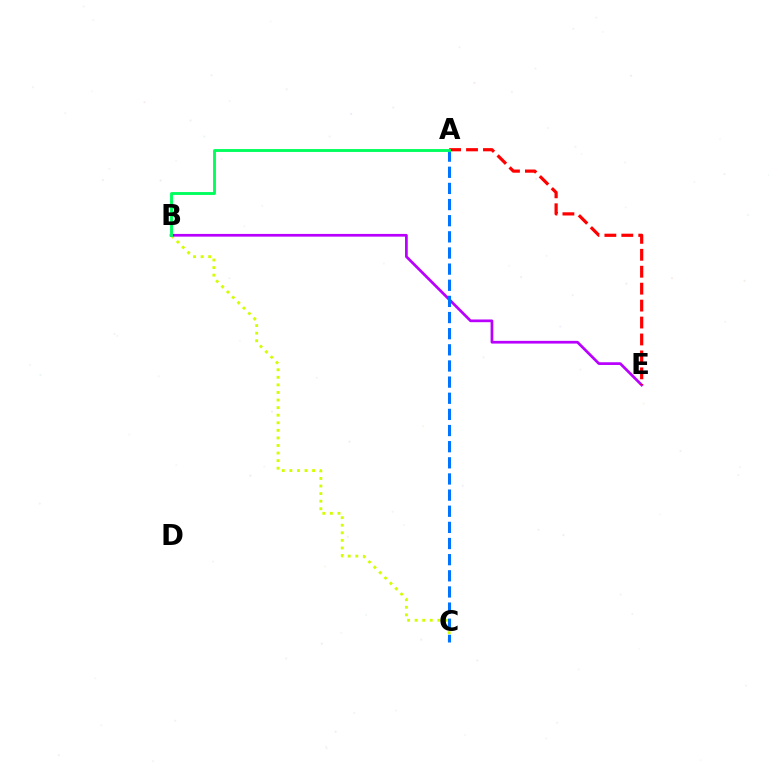{('B', 'C'): [{'color': '#d1ff00', 'line_style': 'dotted', 'thickness': 2.06}], ('B', 'E'): [{'color': '#b900ff', 'line_style': 'solid', 'thickness': 1.96}], ('A', 'C'): [{'color': '#0074ff', 'line_style': 'dashed', 'thickness': 2.19}], ('A', 'E'): [{'color': '#ff0000', 'line_style': 'dashed', 'thickness': 2.3}], ('A', 'B'): [{'color': '#00ff5c', 'line_style': 'solid', 'thickness': 2.07}]}